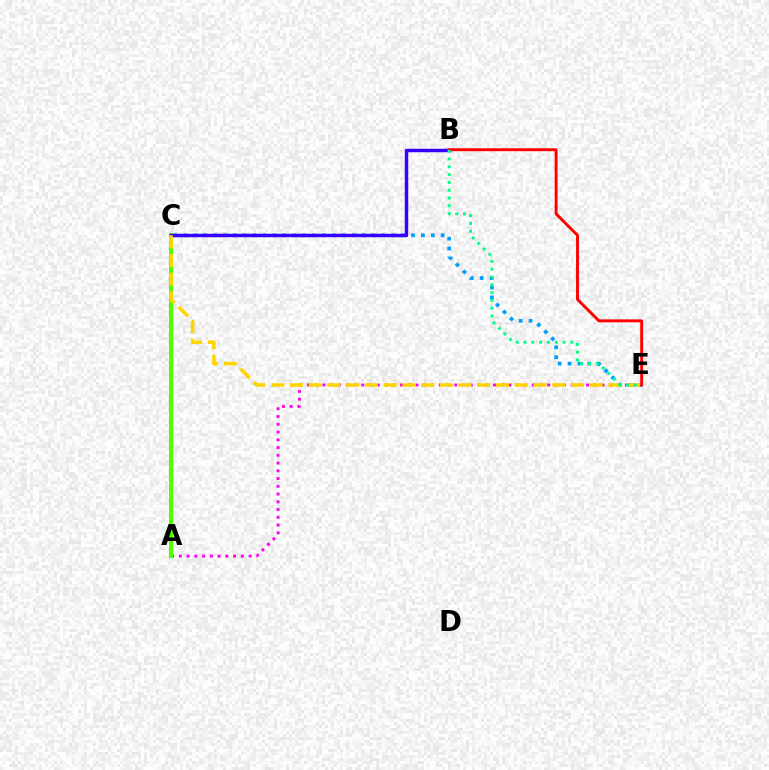{('A', 'E'): [{'color': '#ff00ed', 'line_style': 'dotted', 'thickness': 2.11}], ('A', 'C'): [{'color': '#4fff00', 'line_style': 'solid', 'thickness': 2.94}], ('C', 'E'): [{'color': '#009eff', 'line_style': 'dotted', 'thickness': 2.69}, {'color': '#ffd500', 'line_style': 'dashed', 'thickness': 2.54}], ('B', 'C'): [{'color': '#3700ff', 'line_style': 'solid', 'thickness': 2.48}], ('B', 'E'): [{'color': '#ff0000', 'line_style': 'solid', 'thickness': 2.1}, {'color': '#00ff86', 'line_style': 'dotted', 'thickness': 2.12}]}